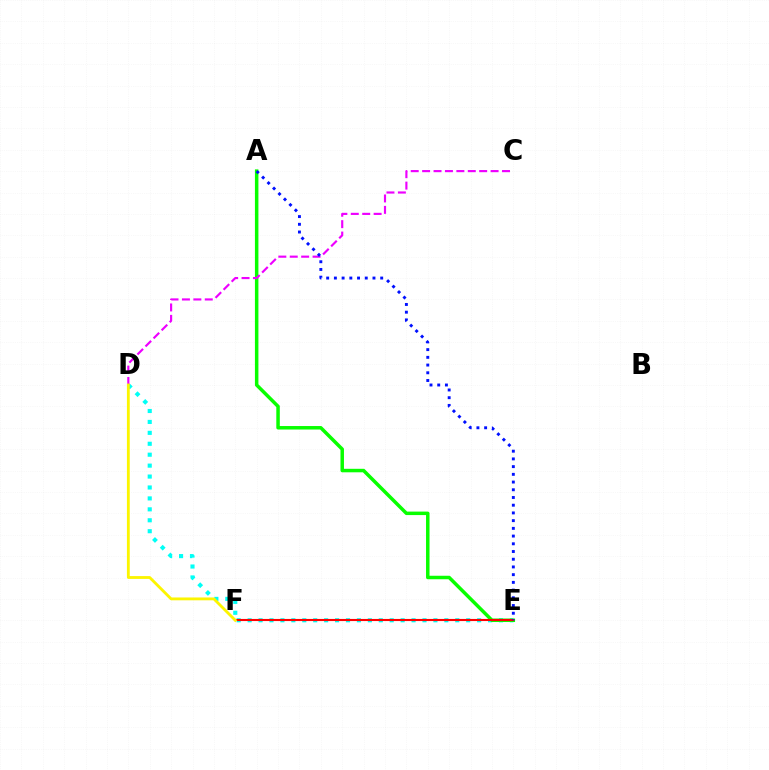{('D', 'E'): [{'color': '#00fff6', 'line_style': 'dotted', 'thickness': 2.97}], ('A', 'E'): [{'color': '#08ff00', 'line_style': 'solid', 'thickness': 2.51}, {'color': '#0010ff', 'line_style': 'dotted', 'thickness': 2.1}], ('C', 'D'): [{'color': '#ee00ff', 'line_style': 'dashed', 'thickness': 1.55}], ('E', 'F'): [{'color': '#ff0000', 'line_style': 'solid', 'thickness': 1.53}], ('D', 'F'): [{'color': '#fcf500', 'line_style': 'solid', 'thickness': 2.04}]}